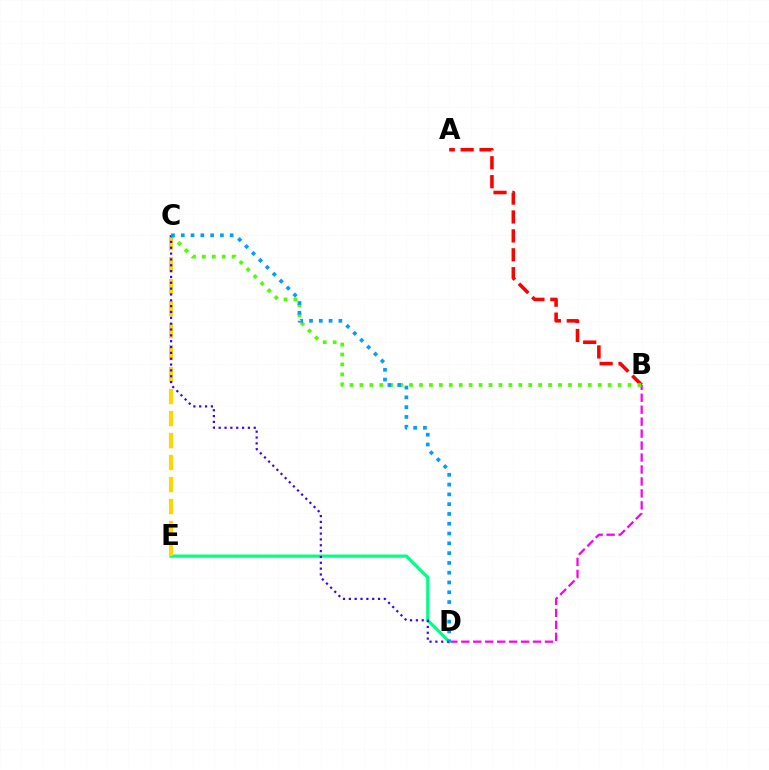{('B', 'D'): [{'color': '#ff00ed', 'line_style': 'dashed', 'thickness': 1.62}], ('D', 'E'): [{'color': '#00ff86', 'line_style': 'solid', 'thickness': 2.3}], ('C', 'E'): [{'color': '#ffd500', 'line_style': 'dashed', 'thickness': 2.99}], ('A', 'B'): [{'color': '#ff0000', 'line_style': 'dashed', 'thickness': 2.57}], ('B', 'C'): [{'color': '#4fff00', 'line_style': 'dotted', 'thickness': 2.7}], ('C', 'D'): [{'color': '#3700ff', 'line_style': 'dotted', 'thickness': 1.59}, {'color': '#009eff', 'line_style': 'dotted', 'thickness': 2.66}]}